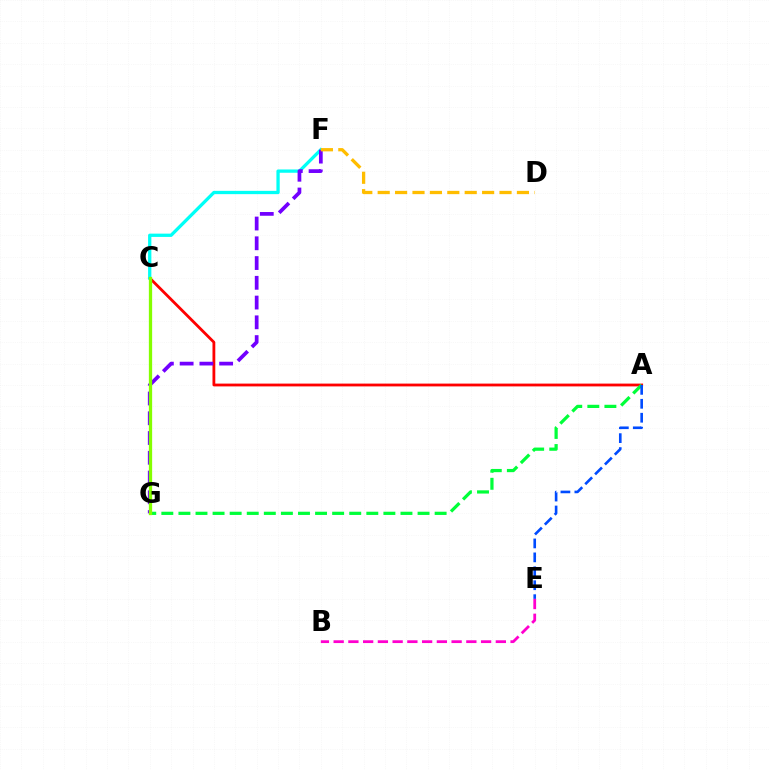{('A', 'C'): [{'color': '#ff0000', 'line_style': 'solid', 'thickness': 2.02}], ('C', 'F'): [{'color': '#00fff6', 'line_style': 'solid', 'thickness': 2.37}], ('F', 'G'): [{'color': '#7200ff', 'line_style': 'dashed', 'thickness': 2.68}], ('D', 'F'): [{'color': '#ffbd00', 'line_style': 'dashed', 'thickness': 2.36}], ('A', 'G'): [{'color': '#00ff39', 'line_style': 'dashed', 'thickness': 2.32}], ('A', 'E'): [{'color': '#004bff', 'line_style': 'dashed', 'thickness': 1.89}], ('B', 'E'): [{'color': '#ff00cf', 'line_style': 'dashed', 'thickness': 2.0}], ('C', 'G'): [{'color': '#84ff00', 'line_style': 'solid', 'thickness': 2.36}]}